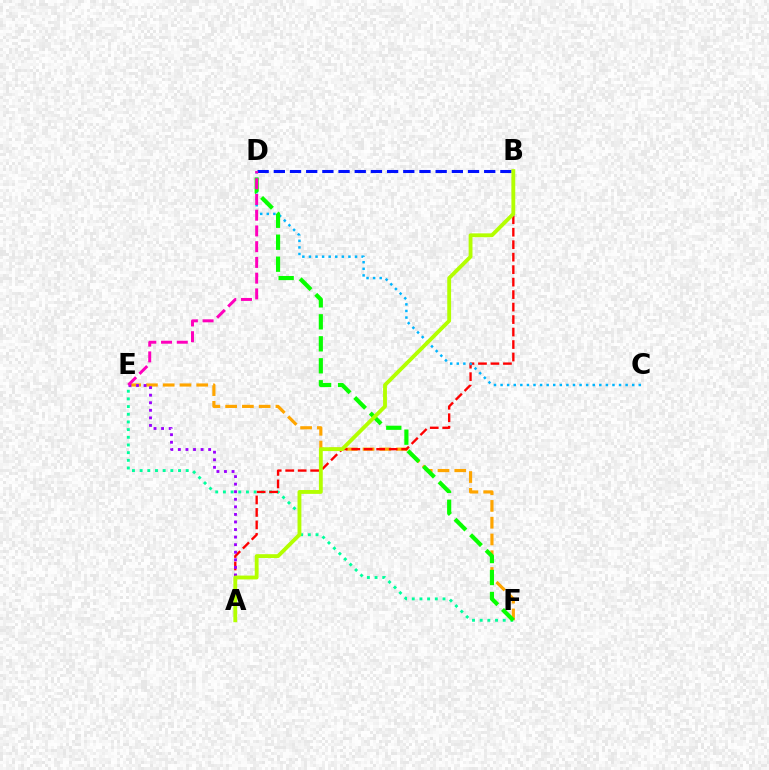{('E', 'F'): [{'color': '#ffa500', 'line_style': 'dashed', 'thickness': 2.28}, {'color': '#00ff9d', 'line_style': 'dotted', 'thickness': 2.09}], ('A', 'B'): [{'color': '#ff0000', 'line_style': 'dashed', 'thickness': 1.7}, {'color': '#b3ff00', 'line_style': 'solid', 'thickness': 2.77}], ('C', 'D'): [{'color': '#00b5ff', 'line_style': 'dotted', 'thickness': 1.79}], ('D', 'F'): [{'color': '#08ff00', 'line_style': 'dashed', 'thickness': 2.99}], ('B', 'D'): [{'color': '#0010ff', 'line_style': 'dashed', 'thickness': 2.2}], ('A', 'E'): [{'color': '#9b00ff', 'line_style': 'dotted', 'thickness': 2.06}], ('D', 'E'): [{'color': '#ff00bd', 'line_style': 'dashed', 'thickness': 2.14}]}